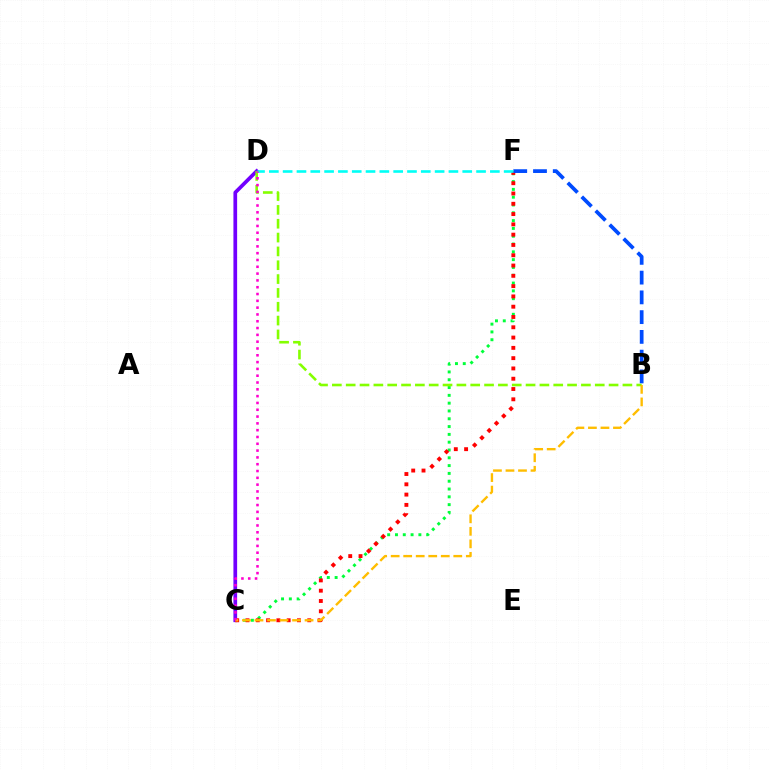{('C', 'F'): [{'color': '#00ff39', 'line_style': 'dotted', 'thickness': 2.12}, {'color': '#ff0000', 'line_style': 'dotted', 'thickness': 2.8}], ('C', 'D'): [{'color': '#7200ff', 'line_style': 'solid', 'thickness': 2.66}, {'color': '#ff00cf', 'line_style': 'dotted', 'thickness': 1.85}], ('B', 'D'): [{'color': '#84ff00', 'line_style': 'dashed', 'thickness': 1.88}], ('B', 'F'): [{'color': '#004bff', 'line_style': 'dashed', 'thickness': 2.68}], ('D', 'F'): [{'color': '#00fff6', 'line_style': 'dashed', 'thickness': 1.88}], ('B', 'C'): [{'color': '#ffbd00', 'line_style': 'dashed', 'thickness': 1.7}]}